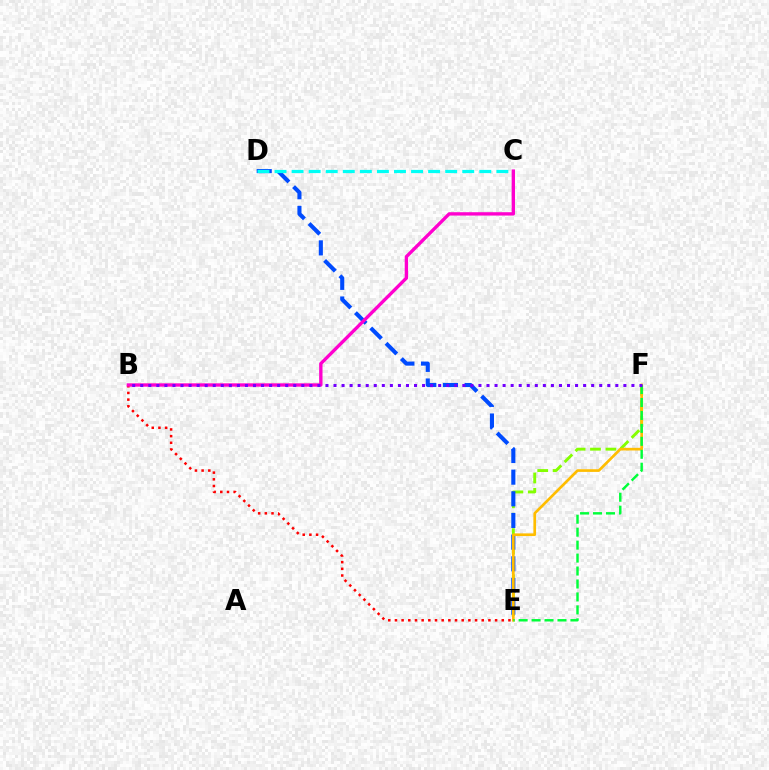{('B', 'E'): [{'color': '#ff0000', 'line_style': 'dotted', 'thickness': 1.81}], ('E', 'F'): [{'color': '#84ff00', 'line_style': 'dashed', 'thickness': 2.09}, {'color': '#ffbd00', 'line_style': 'solid', 'thickness': 1.93}, {'color': '#00ff39', 'line_style': 'dashed', 'thickness': 1.76}], ('D', 'E'): [{'color': '#004bff', 'line_style': 'dashed', 'thickness': 2.94}], ('B', 'C'): [{'color': '#ff00cf', 'line_style': 'solid', 'thickness': 2.41}], ('C', 'D'): [{'color': '#00fff6', 'line_style': 'dashed', 'thickness': 2.32}], ('B', 'F'): [{'color': '#7200ff', 'line_style': 'dotted', 'thickness': 2.19}]}